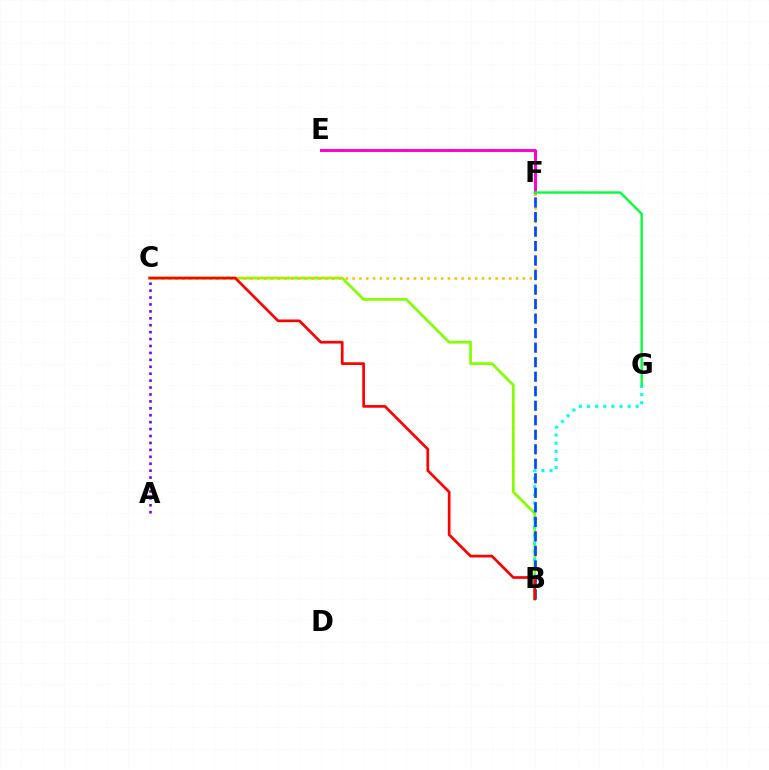{('E', 'F'): [{'color': '#ff00cf', 'line_style': 'solid', 'thickness': 2.13}], ('B', 'C'): [{'color': '#84ff00', 'line_style': 'solid', 'thickness': 1.97}, {'color': '#ff0000', 'line_style': 'solid', 'thickness': 1.94}], ('A', 'C'): [{'color': '#7200ff', 'line_style': 'dotted', 'thickness': 1.88}], ('C', 'F'): [{'color': '#ffbd00', 'line_style': 'dotted', 'thickness': 1.85}], ('B', 'G'): [{'color': '#00fff6', 'line_style': 'dotted', 'thickness': 2.2}], ('F', 'G'): [{'color': '#00ff39', 'line_style': 'solid', 'thickness': 1.69}], ('B', 'F'): [{'color': '#004bff', 'line_style': 'dashed', 'thickness': 1.97}]}